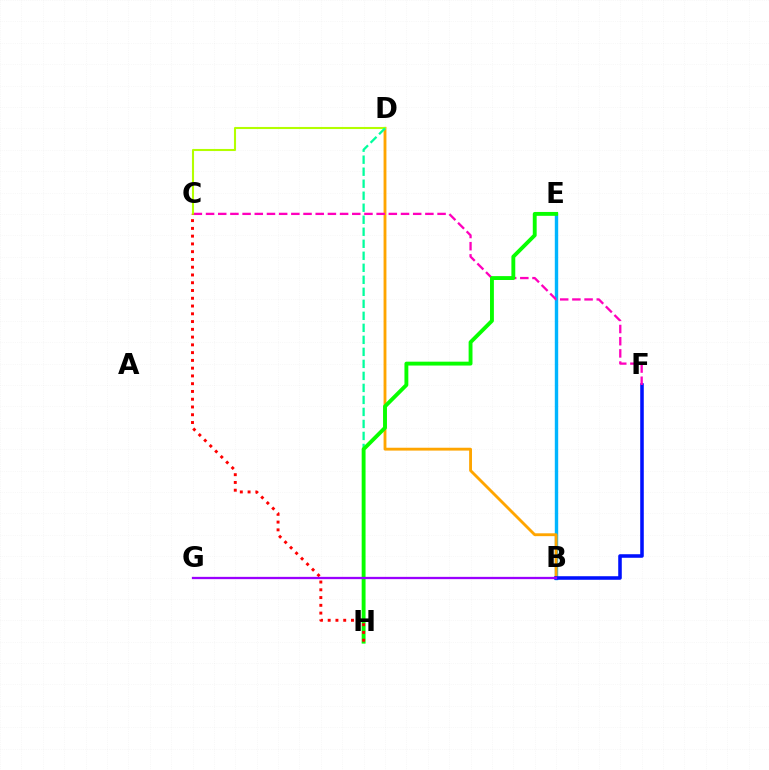{('B', 'E'): [{'color': '#00b5ff', 'line_style': 'solid', 'thickness': 2.44}], ('B', 'D'): [{'color': '#ffa500', 'line_style': 'solid', 'thickness': 2.05}], ('B', 'F'): [{'color': '#0010ff', 'line_style': 'solid', 'thickness': 2.56}], ('C', 'F'): [{'color': '#ff00bd', 'line_style': 'dashed', 'thickness': 1.66}], ('C', 'D'): [{'color': '#b3ff00', 'line_style': 'solid', 'thickness': 1.5}], ('D', 'H'): [{'color': '#00ff9d', 'line_style': 'dashed', 'thickness': 1.63}], ('E', 'H'): [{'color': '#08ff00', 'line_style': 'solid', 'thickness': 2.79}], ('C', 'H'): [{'color': '#ff0000', 'line_style': 'dotted', 'thickness': 2.11}], ('B', 'G'): [{'color': '#9b00ff', 'line_style': 'solid', 'thickness': 1.65}]}